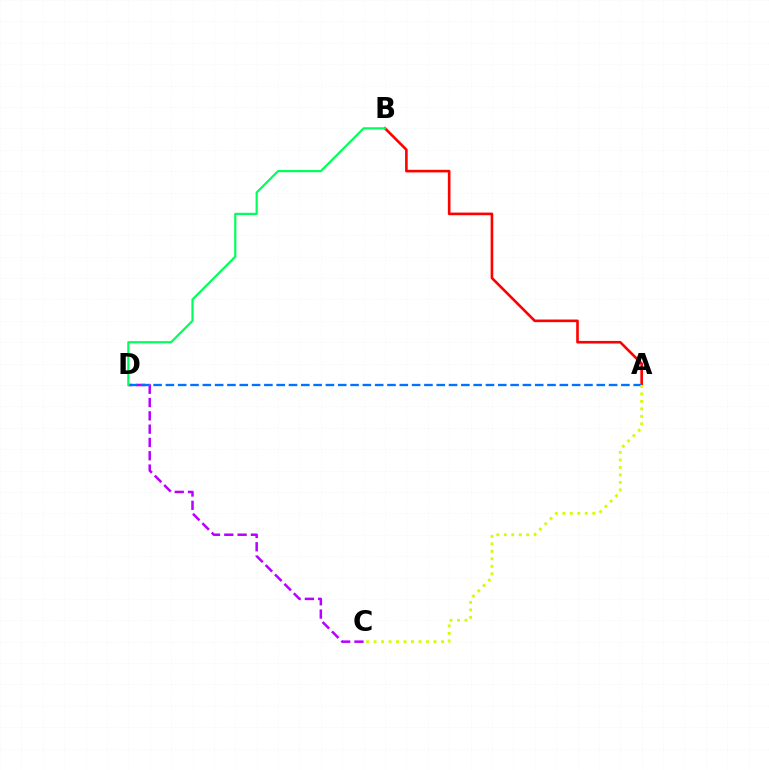{('C', 'D'): [{'color': '#b900ff', 'line_style': 'dashed', 'thickness': 1.81}], ('A', 'B'): [{'color': '#ff0000', 'line_style': 'solid', 'thickness': 1.89}], ('A', 'D'): [{'color': '#0074ff', 'line_style': 'dashed', 'thickness': 1.67}], ('B', 'D'): [{'color': '#00ff5c', 'line_style': 'solid', 'thickness': 1.58}], ('A', 'C'): [{'color': '#d1ff00', 'line_style': 'dotted', 'thickness': 2.03}]}